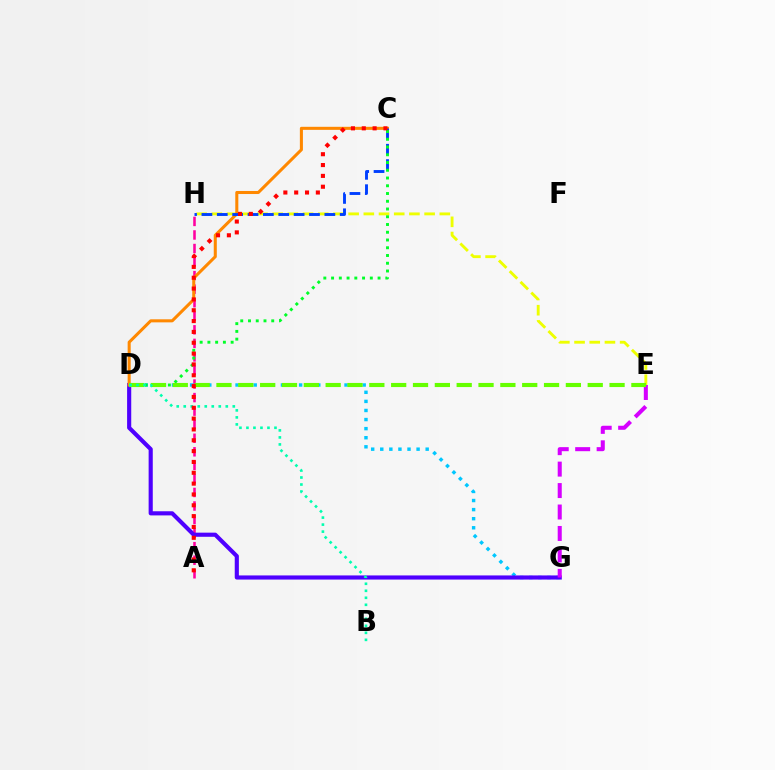{('A', 'H'): [{'color': '#ff00a0', 'line_style': 'dashed', 'thickness': 1.84}], ('D', 'G'): [{'color': '#00c7ff', 'line_style': 'dotted', 'thickness': 2.47}, {'color': '#4f00ff', 'line_style': 'solid', 'thickness': 2.98}], ('E', 'H'): [{'color': '#eeff00', 'line_style': 'dashed', 'thickness': 2.06}], ('C', 'D'): [{'color': '#ff8800', 'line_style': 'solid', 'thickness': 2.19}, {'color': '#00ff27', 'line_style': 'dotted', 'thickness': 2.11}], ('E', 'G'): [{'color': '#d600ff', 'line_style': 'dashed', 'thickness': 2.91}], ('C', 'H'): [{'color': '#003fff', 'line_style': 'dashed', 'thickness': 2.09}], ('D', 'E'): [{'color': '#66ff00', 'line_style': 'dashed', 'thickness': 2.97}], ('B', 'D'): [{'color': '#00ffaf', 'line_style': 'dotted', 'thickness': 1.9}], ('A', 'C'): [{'color': '#ff0000', 'line_style': 'dotted', 'thickness': 2.94}]}